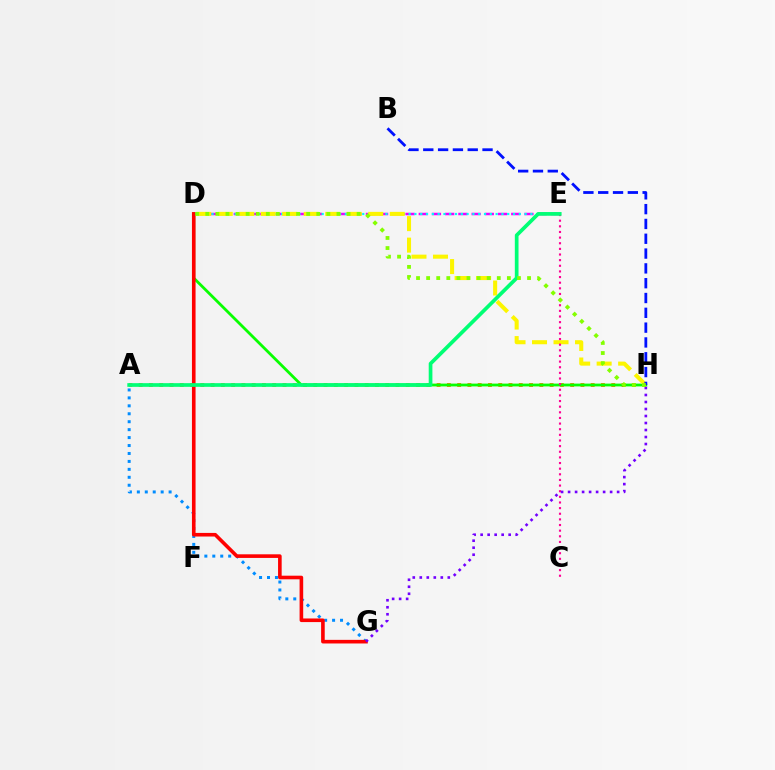{('A', 'G'): [{'color': '#008cff', 'line_style': 'dotted', 'thickness': 2.16}], ('D', 'E'): [{'color': '#ee00ff', 'line_style': 'dashed', 'thickness': 1.8}, {'color': '#00fff6', 'line_style': 'dotted', 'thickness': 1.58}], ('A', 'H'): [{'color': '#ff7c00', 'line_style': 'dotted', 'thickness': 2.79}], ('D', 'H'): [{'color': '#08ff00', 'line_style': 'solid', 'thickness': 2.01}, {'color': '#fcf500', 'line_style': 'dashed', 'thickness': 2.92}, {'color': '#84ff00', 'line_style': 'dotted', 'thickness': 2.74}], ('C', 'E'): [{'color': '#ff0094', 'line_style': 'dotted', 'thickness': 1.53}], ('B', 'H'): [{'color': '#0010ff', 'line_style': 'dashed', 'thickness': 2.01}], ('D', 'G'): [{'color': '#ff0000', 'line_style': 'solid', 'thickness': 2.6}], ('G', 'H'): [{'color': '#7200ff', 'line_style': 'dotted', 'thickness': 1.9}], ('A', 'E'): [{'color': '#00ff74', 'line_style': 'solid', 'thickness': 2.66}]}